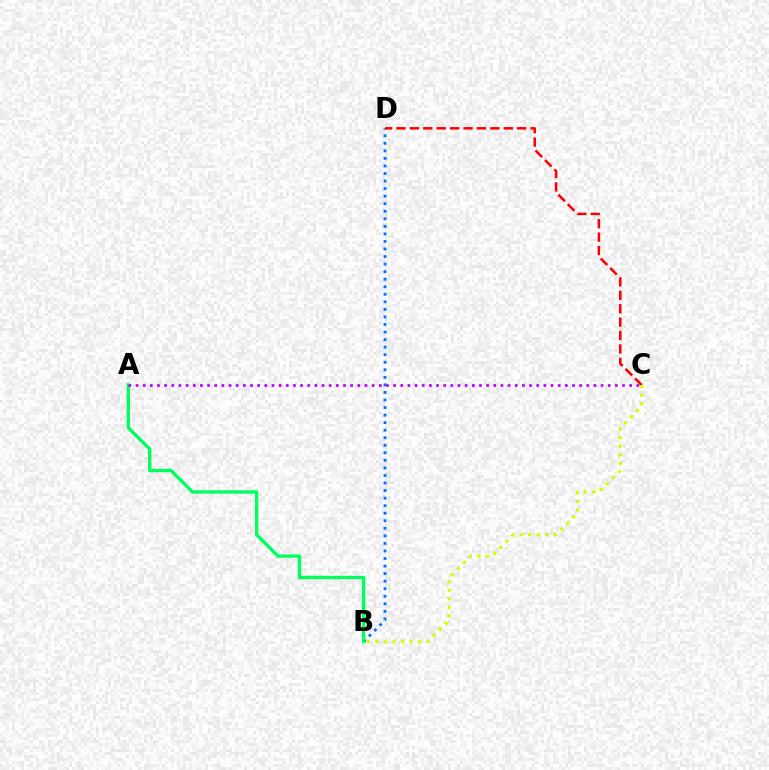{('B', 'D'): [{'color': '#0074ff', 'line_style': 'dotted', 'thickness': 2.05}], ('C', 'D'): [{'color': '#ff0000', 'line_style': 'dashed', 'thickness': 1.82}], ('B', 'C'): [{'color': '#d1ff00', 'line_style': 'dotted', 'thickness': 2.32}], ('A', 'B'): [{'color': '#00ff5c', 'line_style': 'solid', 'thickness': 2.41}], ('A', 'C'): [{'color': '#b900ff', 'line_style': 'dotted', 'thickness': 1.94}]}